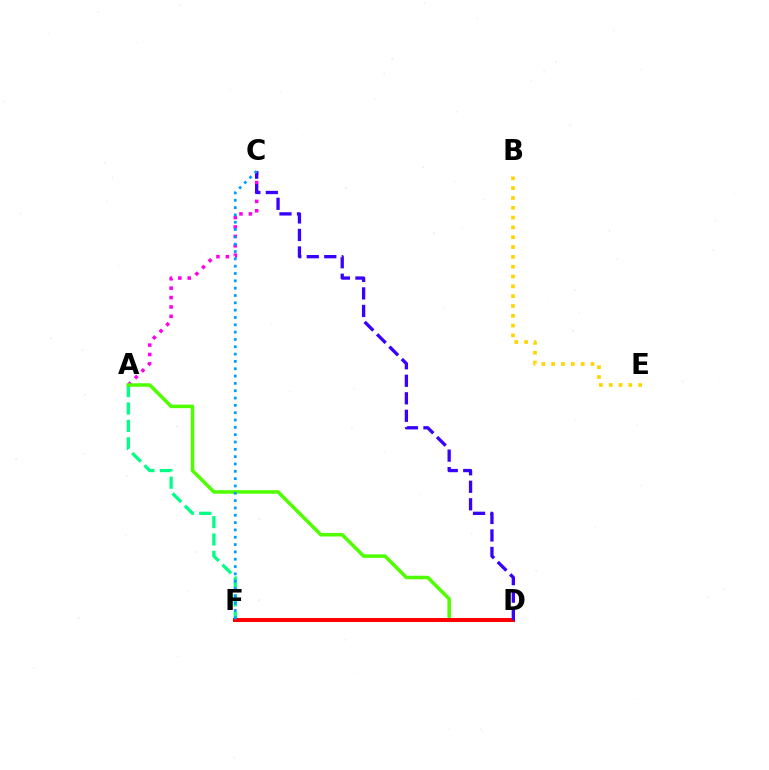{('A', 'C'): [{'color': '#ff00ed', 'line_style': 'dotted', 'thickness': 2.55}], ('A', 'F'): [{'color': '#00ff86', 'line_style': 'dashed', 'thickness': 2.37}], ('A', 'D'): [{'color': '#4fff00', 'line_style': 'solid', 'thickness': 2.53}], ('D', 'F'): [{'color': '#ff0000', 'line_style': 'solid', 'thickness': 2.88}], ('C', 'D'): [{'color': '#3700ff', 'line_style': 'dashed', 'thickness': 2.38}], ('B', 'E'): [{'color': '#ffd500', 'line_style': 'dotted', 'thickness': 2.67}], ('C', 'F'): [{'color': '#009eff', 'line_style': 'dotted', 'thickness': 1.99}]}